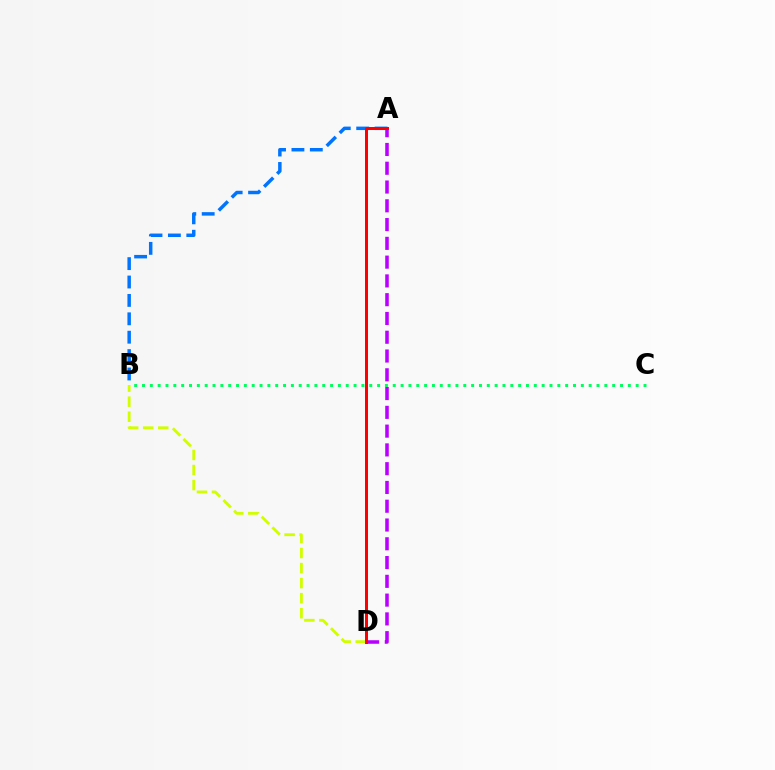{('A', 'D'): [{'color': '#b900ff', 'line_style': 'dashed', 'thickness': 2.55}, {'color': '#ff0000', 'line_style': 'solid', 'thickness': 2.14}], ('B', 'D'): [{'color': '#d1ff00', 'line_style': 'dashed', 'thickness': 2.04}], ('A', 'B'): [{'color': '#0074ff', 'line_style': 'dashed', 'thickness': 2.5}], ('B', 'C'): [{'color': '#00ff5c', 'line_style': 'dotted', 'thickness': 2.13}]}